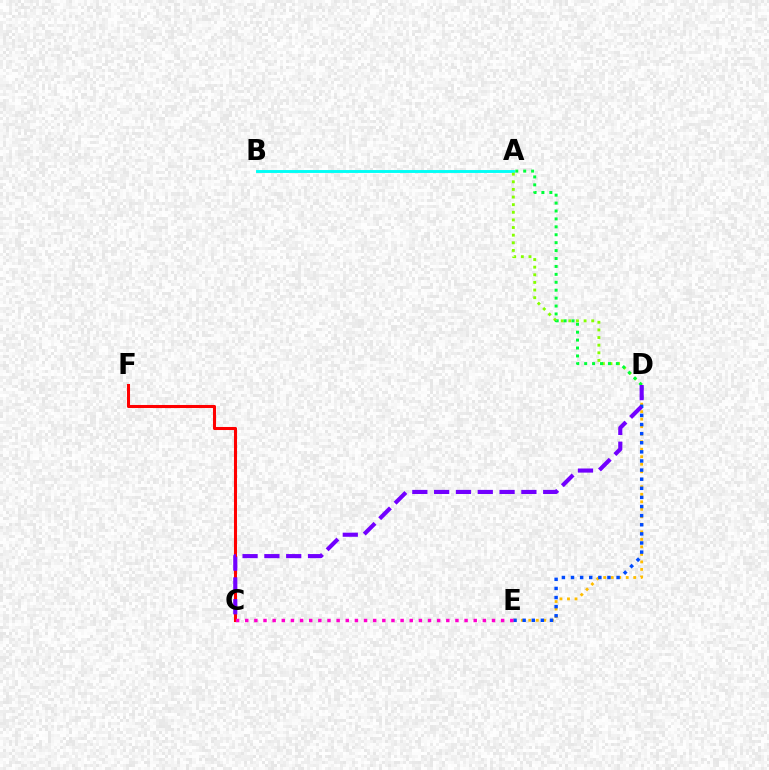{('D', 'E'): [{'color': '#ffbd00', 'line_style': 'dotted', 'thickness': 2.04}, {'color': '#004bff', 'line_style': 'dotted', 'thickness': 2.48}], ('A', 'B'): [{'color': '#00fff6', 'line_style': 'solid', 'thickness': 2.08}], ('A', 'D'): [{'color': '#84ff00', 'line_style': 'dotted', 'thickness': 2.07}, {'color': '#00ff39', 'line_style': 'dotted', 'thickness': 2.15}], ('C', 'F'): [{'color': '#ff0000', 'line_style': 'solid', 'thickness': 2.2}], ('C', 'E'): [{'color': '#ff00cf', 'line_style': 'dotted', 'thickness': 2.48}], ('C', 'D'): [{'color': '#7200ff', 'line_style': 'dashed', 'thickness': 2.96}]}